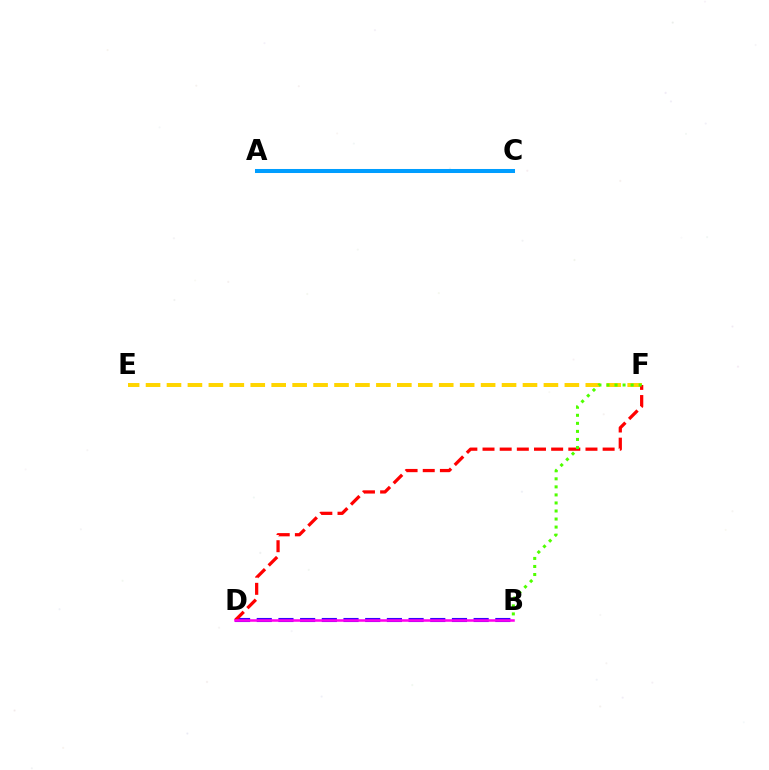{('B', 'D'): [{'color': '#3700ff', 'line_style': 'dashed', 'thickness': 2.95}, {'color': '#ff00ed', 'line_style': 'solid', 'thickness': 1.83}], ('A', 'C'): [{'color': '#00ff86', 'line_style': 'dashed', 'thickness': 2.67}, {'color': '#009eff', 'line_style': 'solid', 'thickness': 2.9}], ('E', 'F'): [{'color': '#ffd500', 'line_style': 'dashed', 'thickness': 2.84}], ('D', 'F'): [{'color': '#ff0000', 'line_style': 'dashed', 'thickness': 2.33}], ('B', 'F'): [{'color': '#4fff00', 'line_style': 'dotted', 'thickness': 2.19}]}